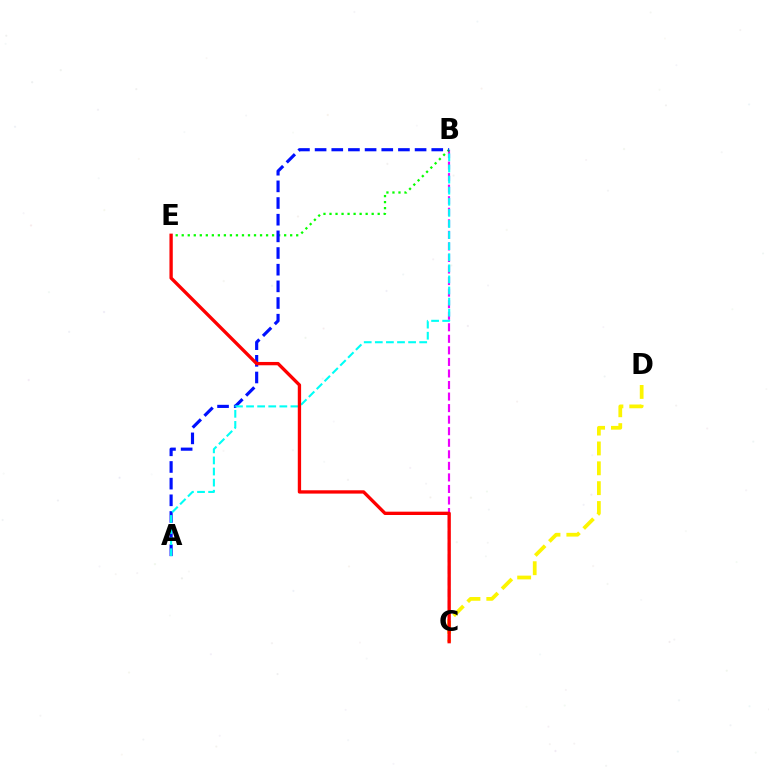{('B', 'C'): [{'color': '#ee00ff', 'line_style': 'dashed', 'thickness': 1.57}], ('B', 'E'): [{'color': '#08ff00', 'line_style': 'dotted', 'thickness': 1.64}], ('A', 'B'): [{'color': '#0010ff', 'line_style': 'dashed', 'thickness': 2.26}, {'color': '#00fff6', 'line_style': 'dashed', 'thickness': 1.51}], ('C', 'D'): [{'color': '#fcf500', 'line_style': 'dashed', 'thickness': 2.7}], ('C', 'E'): [{'color': '#ff0000', 'line_style': 'solid', 'thickness': 2.39}]}